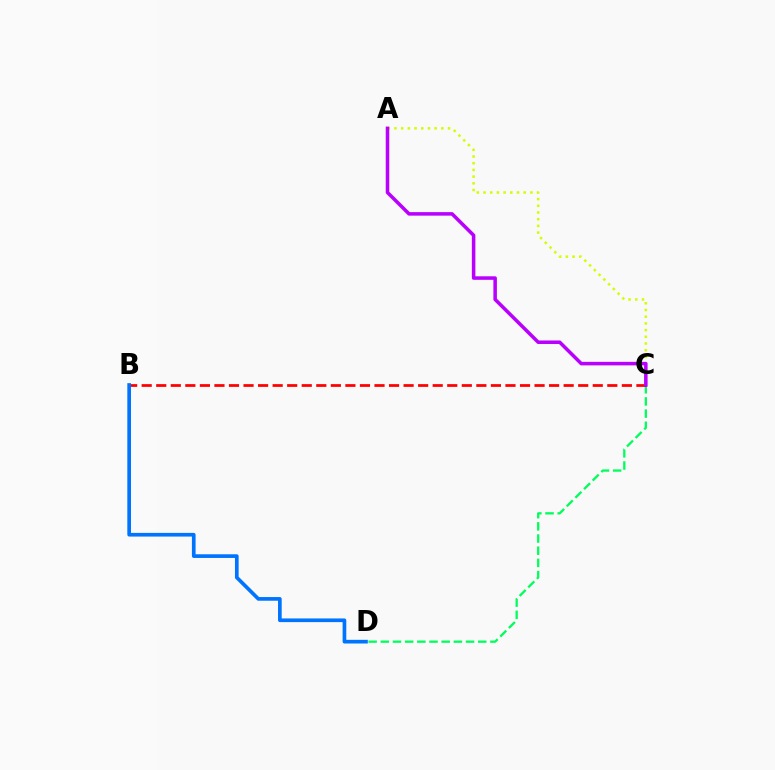{('C', 'D'): [{'color': '#00ff5c', 'line_style': 'dashed', 'thickness': 1.65}], ('B', 'C'): [{'color': '#ff0000', 'line_style': 'dashed', 'thickness': 1.98}], ('A', 'C'): [{'color': '#d1ff00', 'line_style': 'dotted', 'thickness': 1.82}, {'color': '#b900ff', 'line_style': 'solid', 'thickness': 2.54}], ('B', 'D'): [{'color': '#0074ff', 'line_style': 'solid', 'thickness': 2.65}]}